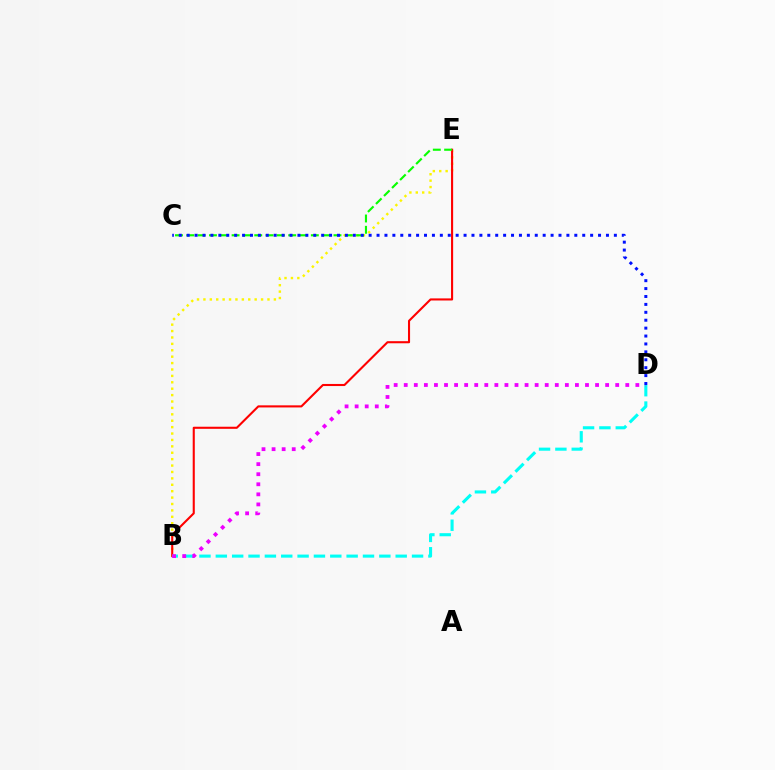{('B', 'E'): [{'color': '#fcf500', 'line_style': 'dotted', 'thickness': 1.74}, {'color': '#ff0000', 'line_style': 'solid', 'thickness': 1.51}], ('B', 'D'): [{'color': '#00fff6', 'line_style': 'dashed', 'thickness': 2.22}, {'color': '#ee00ff', 'line_style': 'dotted', 'thickness': 2.74}], ('C', 'E'): [{'color': '#08ff00', 'line_style': 'dashed', 'thickness': 1.54}], ('C', 'D'): [{'color': '#0010ff', 'line_style': 'dotted', 'thickness': 2.15}]}